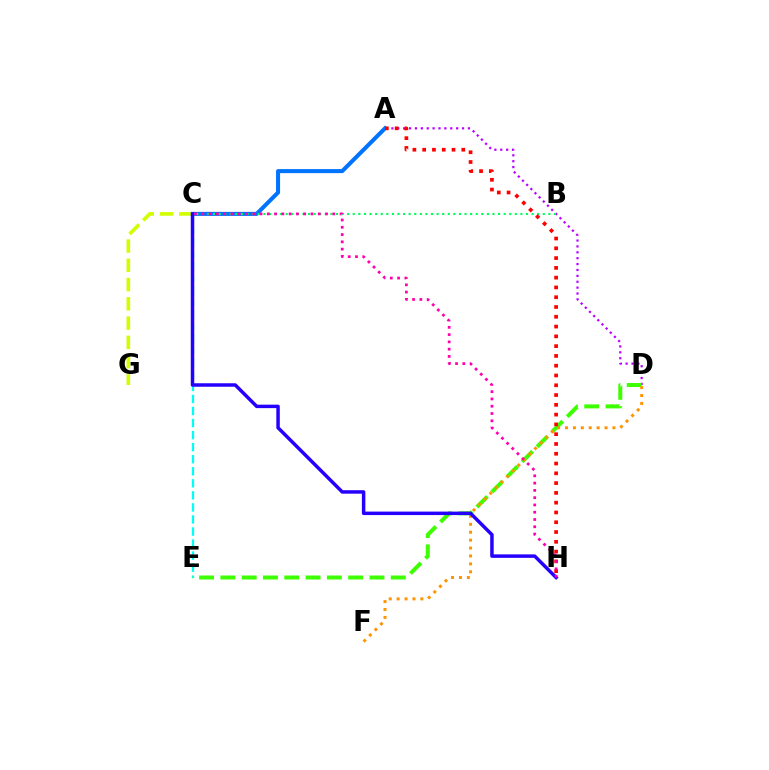{('A', 'C'): [{'color': '#0074ff', 'line_style': 'solid', 'thickness': 2.91}], ('C', 'E'): [{'color': '#00fff6', 'line_style': 'dashed', 'thickness': 1.64}], ('A', 'D'): [{'color': '#b900ff', 'line_style': 'dotted', 'thickness': 1.6}], ('D', 'E'): [{'color': '#3dff00', 'line_style': 'dashed', 'thickness': 2.89}], ('C', 'G'): [{'color': '#d1ff00', 'line_style': 'dashed', 'thickness': 2.62}], ('D', 'F'): [{'color': '#ff9400', 'line_style': 'dotted', 'thickness': 2.15}], ('C', 'H'): [{'color': '#2500ff', 'line_style': 'solid', 'thickness': 2.5}, {'color': '#ff00ac', 'line_style': 'dotted', 'thickness': 1.98}], ('B', 'C'): [{'color': '#00ff5c', 'line_style': 'dotted', 'thickness': 1.52}], ('A', 'H'): [{'color': '#ff0000', 'line_style': 'dotted', 'thickness': 2.66}]}